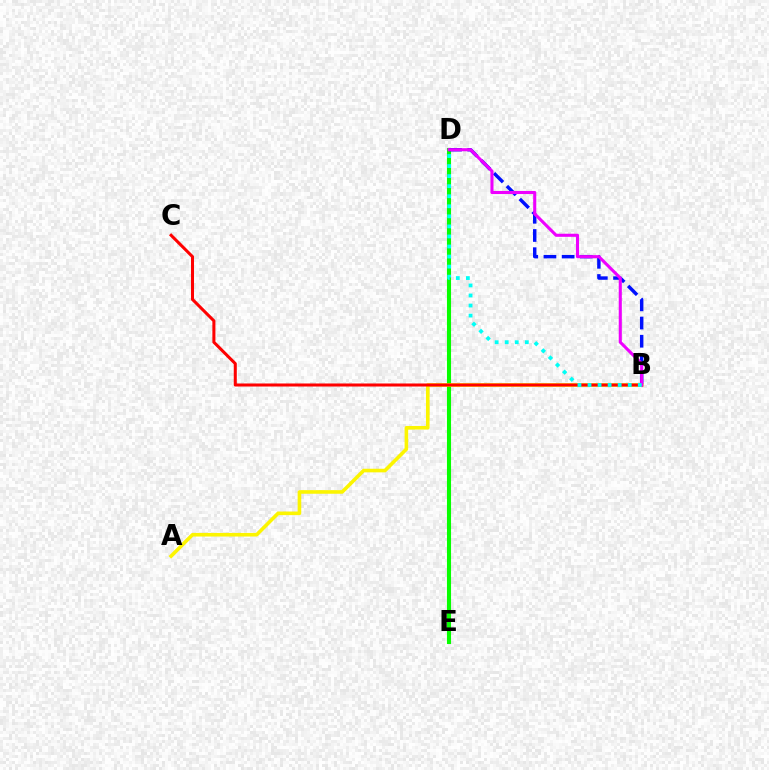{('D', 'E'): [{'color': '#08ff00', 'line_style': 'solid', 'thickness': 2.94}], ('B', 'D'): [{'color': '#0010ff', 'line_style': 'dashed', 'thickness': 2.47}, {'color': '#ee00ff', 'line_style': 'solid', 'thickness': 2.22}, {'color': '#00fff6', 'line_style': 'dotted', 'thickness': 2.73}], ('A', 'B'): [{'color': '#fcf500', 'line_style': 'solid', 'thickness': 2.59}], ('B', 'C'): [{'color': '#ff0000', 'line_style': 'solid', 'thickness': 2.19}]}